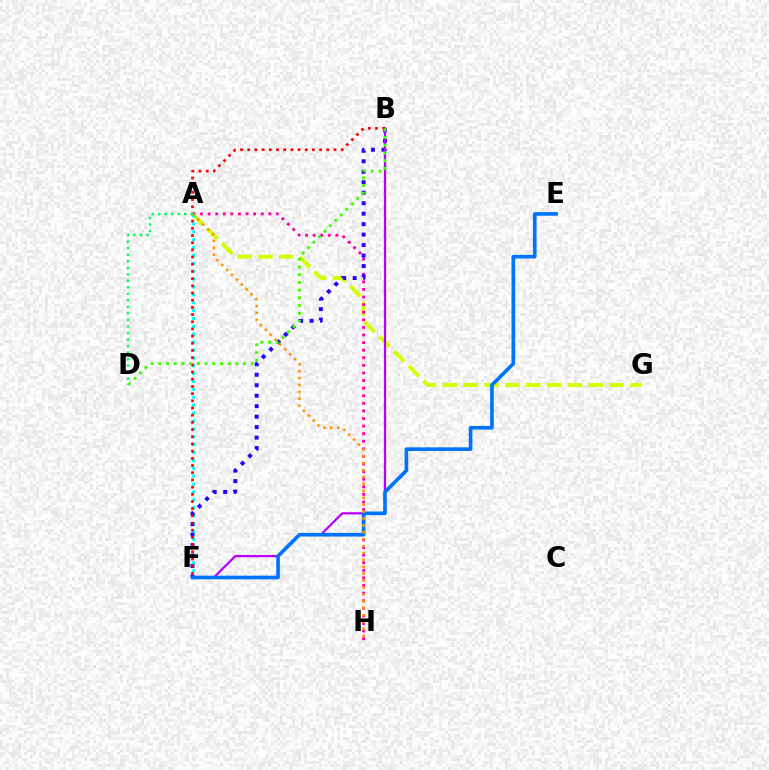{('A', 'G'): [{'color': '#d1ff00', 'line_style': 'dashed', 'thickness': 2.83}], ('A', 'H'): [{'color': '#ff00ac', 'line_style': 'dotted', 'thickness': 2.06}, {'color': '#ff9400', 'line_style': 'dotted', 'thickness': 1.88}], ('A', 'F'): [{'color': '#00fff6', 'line_style': 'dotted', 'thickness': 2.14}], ('B', 'F'): [{'color': '#2500ff', 'line_style': 'dotted', 'thickness': 2.85}, {'color': '#b900ff', 'line_style': 'solid', 'thickness': 1.61}, {'color': '#ff0000', 'line_style': 'dotted', 'thickness': 1.95}], ('E', 'F'): [{'color': '#0074ff', 'line_style': 'solid', 'thickness': 2.64}], ('B', 'D'): [{'color': '#3dff00', 'line_style': 'dotted', 'thickness': 2.1}], ('A', 'D'): [{'color': '#00ff5c', 'line_style': 'dotted', 'thickness': 1.77}]}